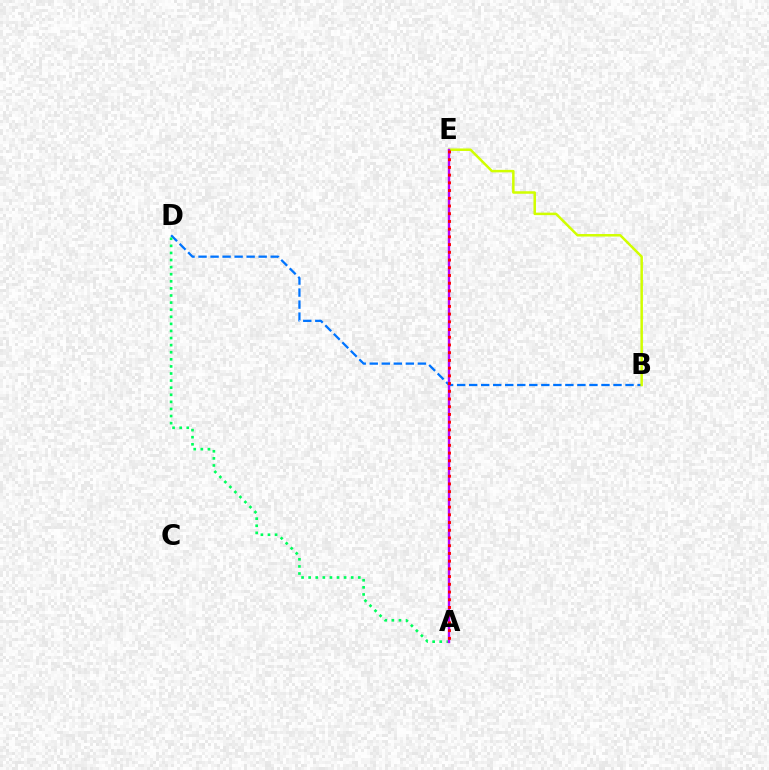{('B', 'D'): [{'color': '#0074ff', 'line_style': 'dashed', 'thickness': 1.63}], ('B', 'E'): [{'color': '#d1ff00', 'line_style': 'solid', 'thickness': 1.8}], ('A', 'D'): [{'color': '#00ff5c', 'line_style': 'dotted', 'thickness': 1.93}], ('A', 'E'): [{'color': '#b900ff', 'line_style': 'solid', 'thickness': 1.72}, {'color': '#ff0000', 'line_style': 'dotted', 'thickness': 2.1}]}